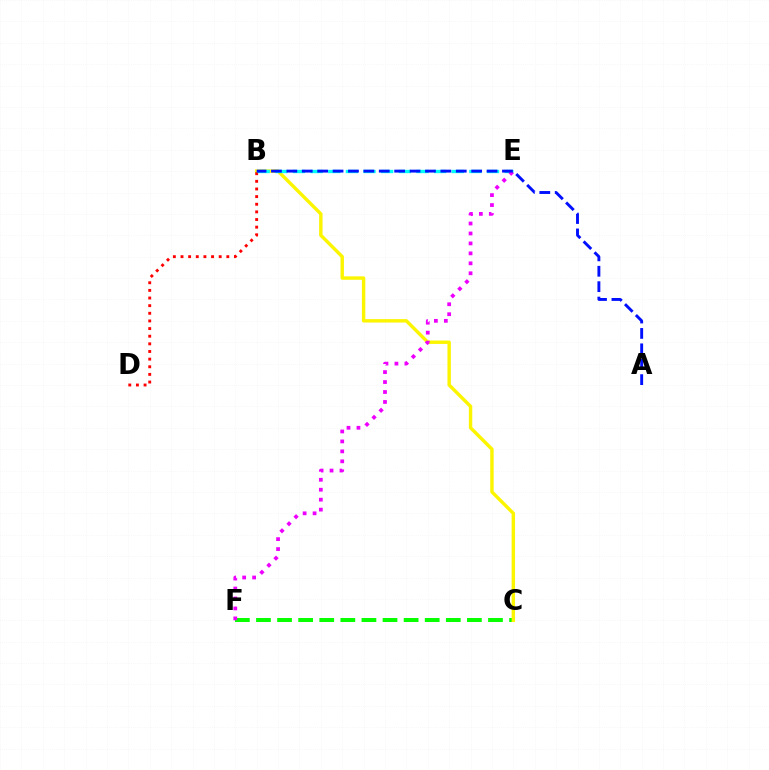{('C', 'F'): [{'color': '#08ff00', 'line_style': 'dashed', 'thickness': 2.87}], ('B', 'C'): [{'color': '#fcf500', 'line_style': 'solid', 'thickness': 2.46}], ('B', 'D'): [{'color': '#ff0000', 'line_style': 'dotted', 'thickness': 2.08}], ('B', 'E'): [{'color': '#00fff6', 'line_style': 'dashed', 'thickness': 2.4}], ('E', 'F'): [{'color': '#ee00ff', 'line_style': 'dotted', 'thickness': 2.71}], ('A', 'B'): [{'color': '#0010ff', 'line_style': 'dashed', 'thickness': 2.09}]}